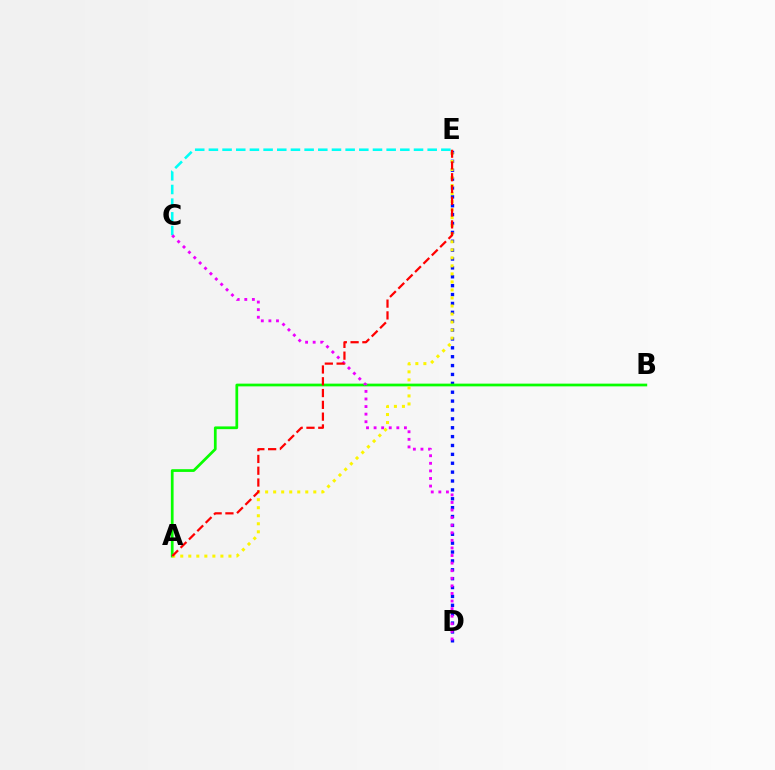{('C', 'E'): [{'color': '#00fff6', 'line_style': 'dashed', 'thickness': 1.86}], ('D', 'E'): [{'color': '#0010ff', 'line_style': 'dotted', 'thickness': 2.41}], ('A', 'B'): [{'color': '#08ff00', 'line_style': 'solid', 'thickness': 1.97}], ('C', 'D'): [{'color': '#ee00ff', 'line_style': 'dotted', 'thickness': 2.06}], ('A', 'E'): [{'color': '#fcf500', 'line_style': 'dotted', 'thickness': 2.18}, {'color': '#ff0000', 'line_style': 'dashed', 'thickness': 1.6}]}